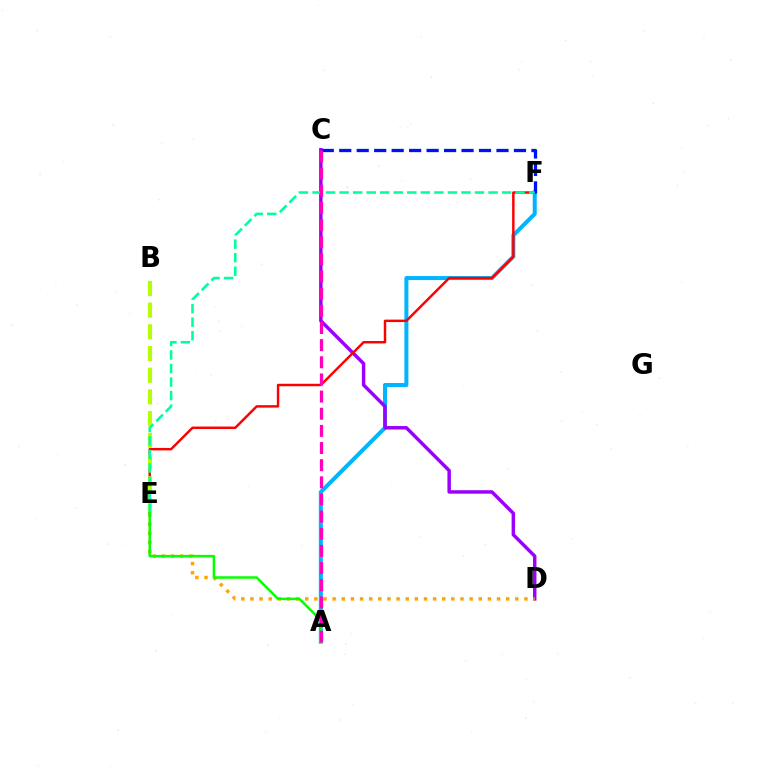{('A', 'F'): [{'color': '#00b5ff', 'line_style': 'solid', 'thickness': 2.88}], ('C', 'D'): [{'color': '#9b00ff', 'line_style': 'solid', 'thickness': 2.49}], ('E', 'F'): [{'color': '#ff0000', 'line_style': 'solid', 'thickness': 1.76}, {'color': '#00ff9d', 'line_style': 'dashed', 'thickness': 1.84}], ('C', 'F'): [{'color': '#0010ff', 'line_style': 'dashed', 'thickness': 2.37}], ('B', 'E'): [{'color': '#b3ff00', 'line_style': 'dashed', 'thickness': 2.95}], ('D', 'E'): [{'color': '#ffa500', 'line_style': 'dotted', 'thickness': 2.48}], ('A', 'E'): [{'color': '#08ff00', 'line_style': 'solid', 'thickness': 1.81}], ('A', 'C'): [{'color': '#ff00bd', 'line_style': 'dashed', 'thickness': 2.33}]}